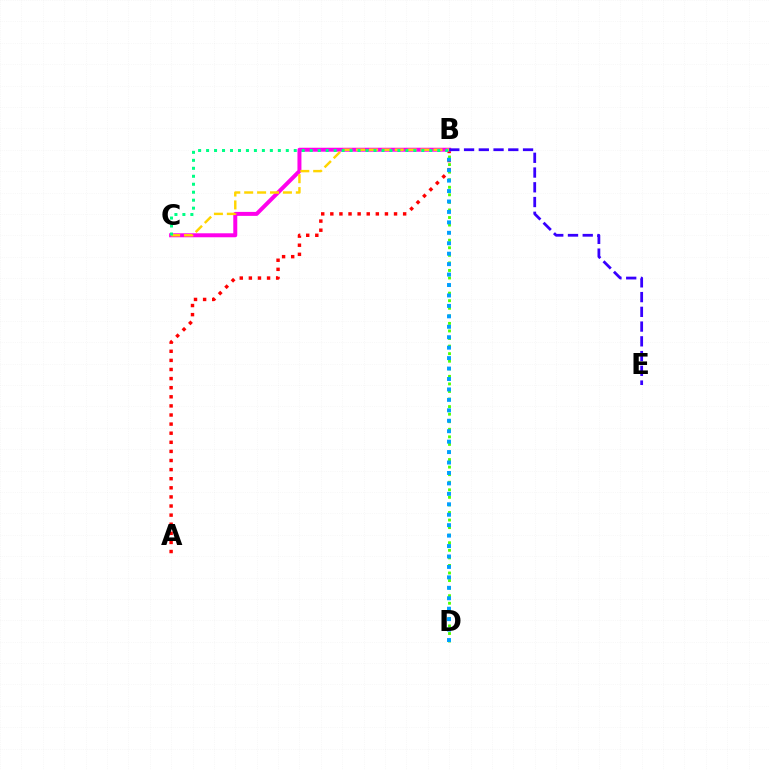{('A', 'B'): [{'color': '#ff0000', 'line_style': 'dotted', 'thickness': 2.47}], ('B', 'D'): [{'color': '#4fff00', 'line_style': 'dotted', 'thickness': 2.05}, {'color': '#009eff', 'line_style': 'dotted', 'thickness': 2.84}], ('B', 'C'): [{'color': '#ff00ed', 'line_style': 'solid', 'thickness': 2.87}, {'color': '#ffd500', 'line_style': 'dashed', 'thickness': 1.75}, {'color': '#00ff86', 'line_style': 'dotted', 'thickness': 2.17}], ('B', 'E'): [{'color': '#3700ff', 'line_style': 'dashed', 'thickness': 2.0}]}